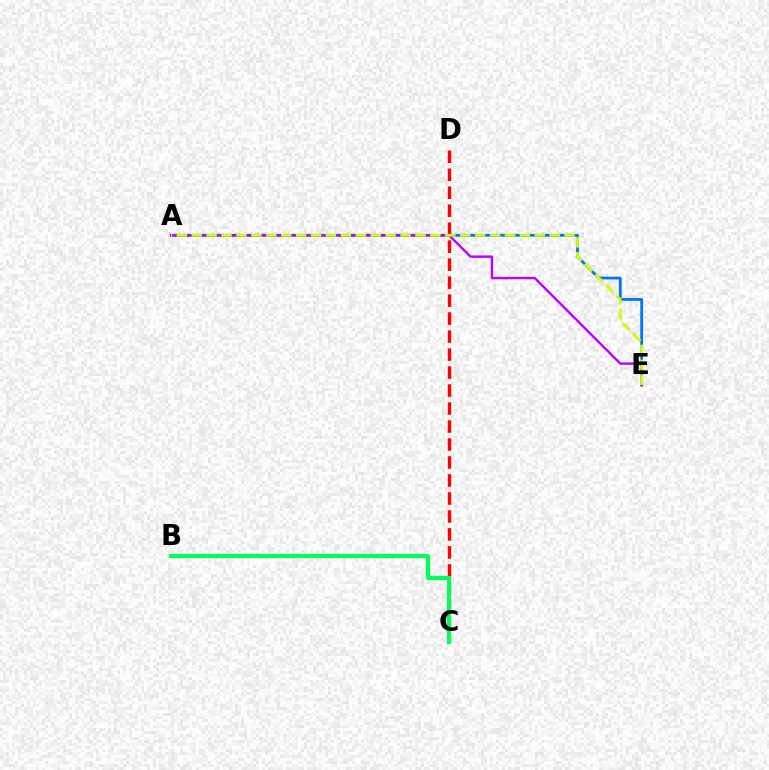{('A', 'E'): [{'color': '#0074ff', 'line_style': 'solid', 'thickness': 2.0}, {'color': '#b900ff', 'line_style': 'solid', 'thickness': 1.73}, {'color': '#d1ff00', 'line_style': 'dashed', 'thickness': 2.03}], ('C', 'D'): [{'color': '#ff0000', 'line_style': 'dashed', 'thickness': 2.44}], ('B', 'C'): [{'color': '#00ff5c', 'line_style': 'solid', 'thickness': 3.0}]}